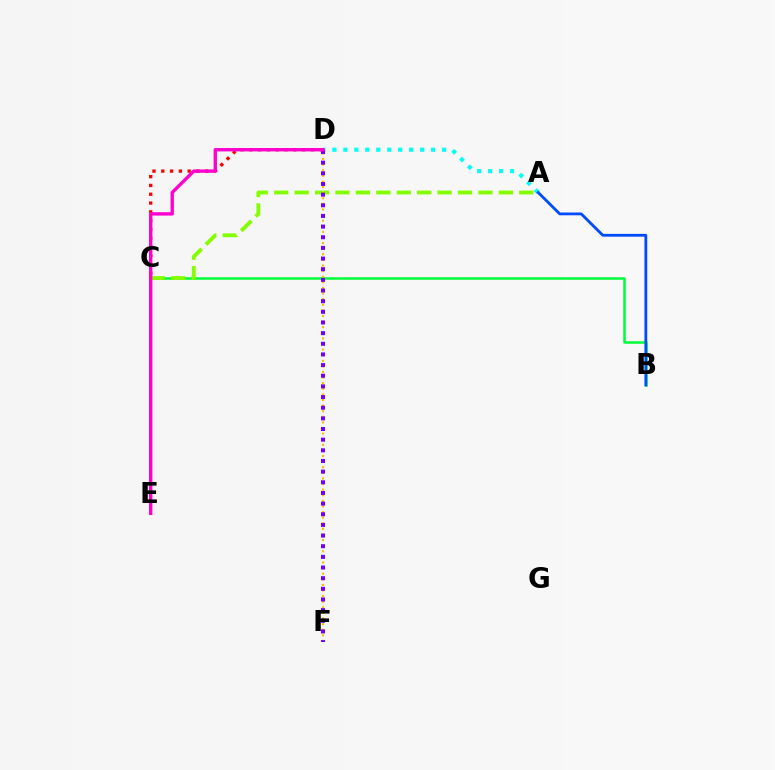{('A', 'D'): [{'color': '#00fff6', 'line_style': 'dotted', 'thickness': 2.98}], ('C', 'D'): [{'color': '#ff0000', 'line_style': 'dotted', 'thickness': 2.39}], ('B', 'C'): [{'color': '#00ff39', 'line_style': 'solid', 'thickness': 1.82}], ('A', 'C'): [{'color': '#84ff00', 'line_style': 'dashed', 'thickness': 2.77}], ('D', 'F'): [{'color': '#ffbd00', 'line_style': 'dotted', 'thickness': 1.52}, {'color': '#7200ff', 'line_style': 'dotted', 'thickness': 2.89}], ('D', 'E'): [{'color': '#ff00cf', 'line_style': 'solid', 'thickness': 2.42}], ('A', 'B'): [{'color': '#004bff', 'line_style': 'solid', 'thickness': 2.02}]}